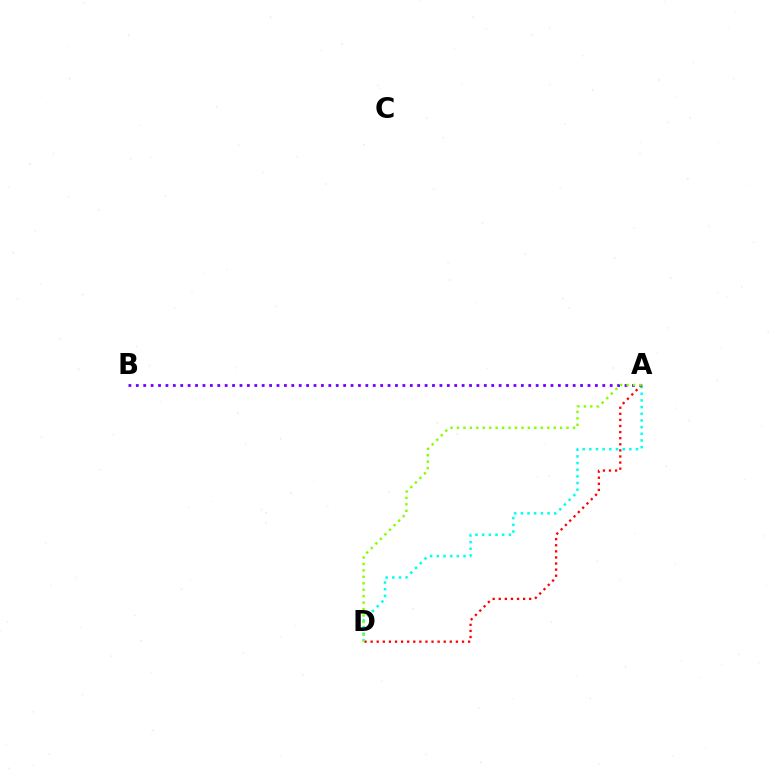{('A', 'B'): [{'color': '#7200ff', 'line_style': 'dotted', 'thickness': 2.01}], ('A', 'D'): [{'color': '#00fff6', 'line_style': 'dotted', 'thickness': 1.81}, {'color': '#ff0000', 'line_style': 'dotted', 'thickness': 1.65}, {'color': '#84ff00', 'line_style': 'dotted', 'thickness': 1.75}]}